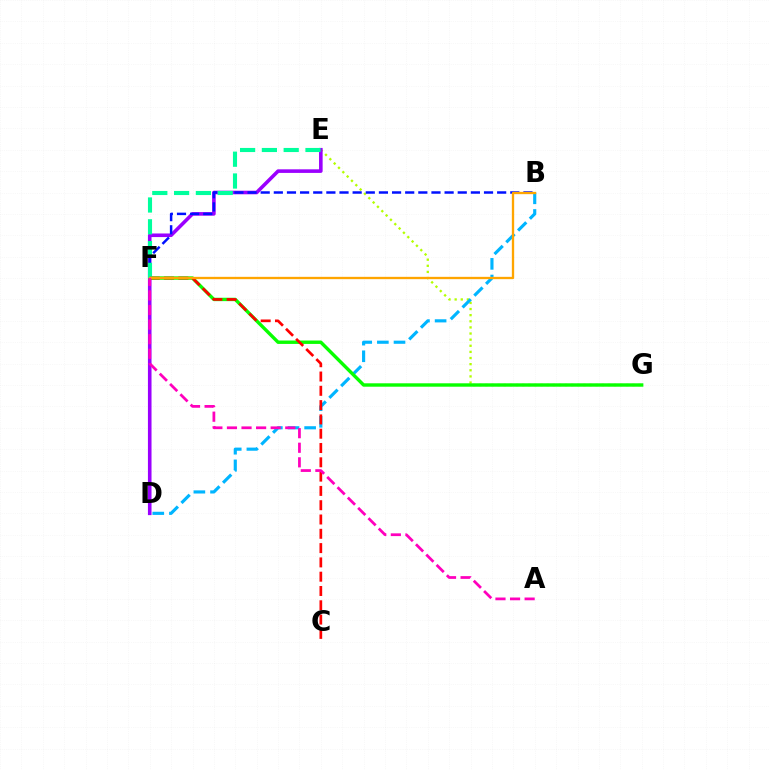{('E', 'G'): [{'color': '#b3ff00', 'line_style': 'dotted', 'thickness': 1.66}], ('B', 'D'): [{'color': '#00b5ff', 'line_style': 'dashed', 'thickness': 2.26}], ('D', 'E'): [{'color': '#9b00ff', 'line_style': 'solid', 'thickness': 2.59}], ('B', 'F'): [{'color': '#0010ff', 'line_style': 'dashed', 'thickness': 1.78}, {'color': '#ffa500', 'line_style': 'solid', 'thickness': 1.67}], ('F', 'G'): [{'color': '#08ff00', 'line_style': 'solid', 'thickness': 2.45}], ('E', 'F'): [{'color': '#00ff9d', 'line_style': 'dashed', 'thickness': 2.96}], ('C', 'F'): [{'color': '#ff0000', 'line_style': 'dashed', 'thickness': 1.94}], ('A', 'F'): [{'color': '#ff00bd', 'line_style': 'dashed', 'thickness': 1.98}]}